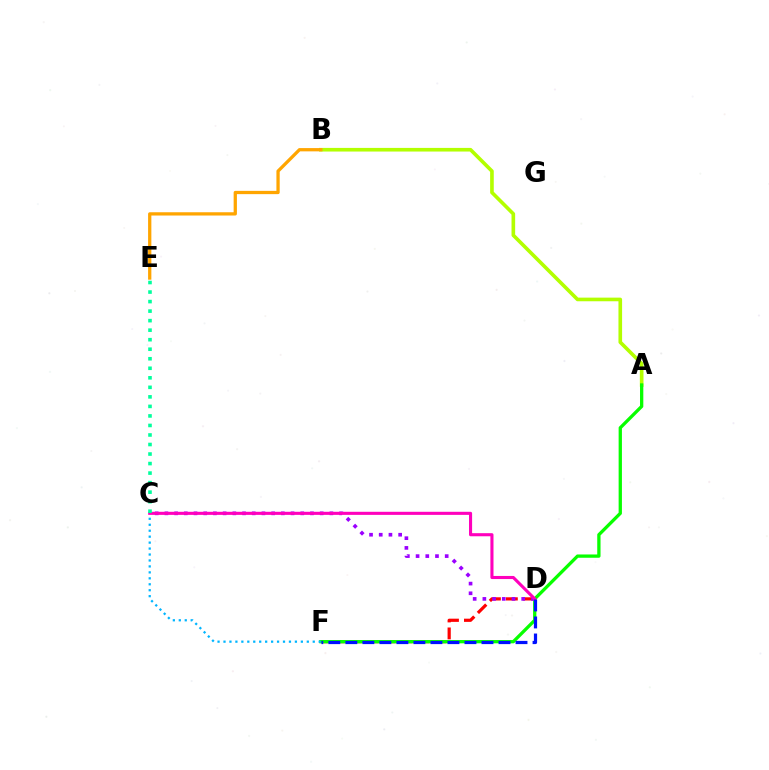{('A', 'B'): [{'color': '#b3ff00', 'line_style': 'solid', 'thickness': 2.62}], ('D', 'F'): [{'color': '#ff0000', 'line_style': 'dashed', 'thickness': 2.3}, {'color': '#0010ff', 'line_style': 'dashed', 'thickness': 2.31}], ('A', 'F'): [{'color': '#08ff00', 'line_style': 'solid', 'thickness': 2.37}], ('C', 'F'): [{'color': '#00b5ff', 'line_style': 'dotted', 'thickness': 1.62}], ('C', 'D'): [{'color': '#9b00ff', 'line_style': 'dotted', 'thickness': 2.64}, {'color': '#ff00bd', 'line_style': 'solid', 'thickness': 2.23}], ('C', 'E'): [{'color': '#00ff9d', 'line_style': 'dotted', 'thickness': 2.59}], ('B', 'E'): [{'color': '#ffa500', 'line_style': 'solid', 'thickness': 2.36}]}